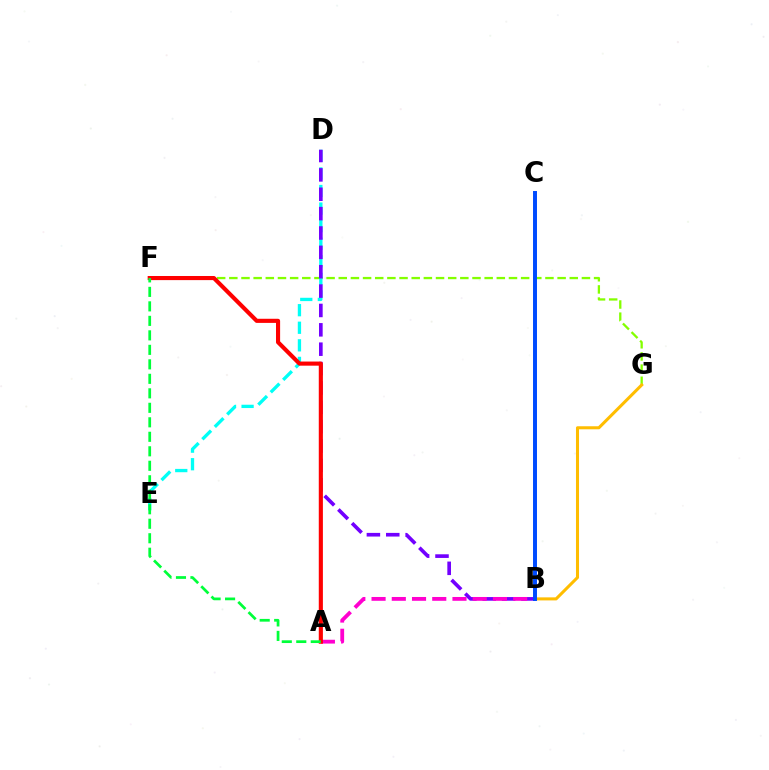{('F', 'G'): [{'color': '#84ff00', 'line_style': 'dashed', 'thickness': 1.65}], ('D', 'E'): [{'color': '#00fff6', 'line_style': 'dashed', 'thickness': 2.39}], ('B', 'D'): [{'color': '#7200ff', 'line_style': 'dashed', 'thickness': 2.63}], ('B', 'G'): [{'color': '#ffbd00', 'line_style': 'solid', 'thickness': 2.19}], ('A', 'B'): [{'color': '#ff00cf', 'line_style': 'dashed', 'thickness': 2.75}], ('A', 'F'): [{'color': '#ff0000', 'line_style': 'solid', 'thickness': 2.97}, {'color': '#00ff39', 'line_style': 'dashed', 'thickness': 1.97}], ('B', 'C'): [{'color': '#004bff', 'line_style': 'solid', 'thickness': 2.85}]}